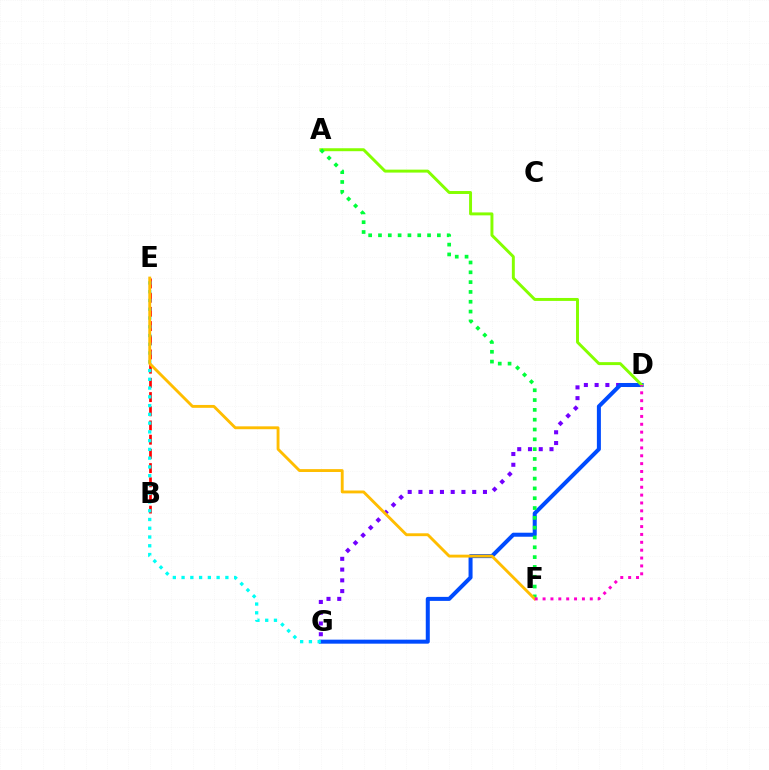{('D', 'G'): [{'color': '#7200ff', 'line_style': 'dotted', 'thickness': 2.92}, {'color': '#004bff', 'line_style': 'solid', 'thickness': 2.89}], ('B', 'E'): [{'color': '#ff0000', 'line_style': 'dashed', 'thickness': 1.93}], ('A', 'D'): [{'color': '#84ff00', 'line_style': 'solid', 'thickness': 2.12}], ('A', 'F'): [{'color': '#00ff39', 'line_style': 'dotted', 'thickness': 2.67}], ('E', 'G'): [{'color': '#00fff6', 'line_style': 'dotted', 'thickness': 2.38}], ('E', 'F'): [{'color': '#ffbd00', 'line_style': 'solid', 'thickness': 2.06}], ('D', 'F'): [{'color': '#ff00cf', 'line_style': 'dotted', 'thickness': 2.14}]}